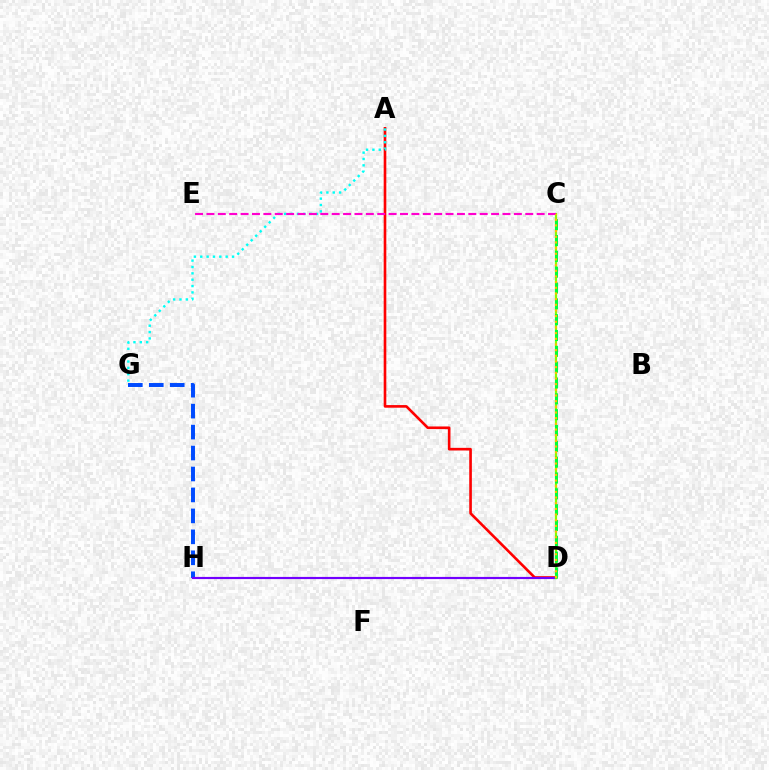{('G', 'H'): [{'color': '#004bff', 'line_style': 'dashed', 'thickness': 2.85}], ('A', 'D'): [{'color': '#ff0000', 'line_style': 'solid', 'thickness': 1.89}], ('A', 'G'): [{'color': '#00fff6', 'line_style': 'dotted', 'thickness': 1.73}], ('D', 'H'): [{'color': '#7200ff', 'line_style': 'solid', 'thickness': 1.56}], ('C', 'D'): [{'color': '#84ff00', 'line_style': 'solid', 'thickness': 1.59}, {'color': '#00ff39', 'line_style': 'dashed', 'thickness': 2.15}, {'color': '#ffbd00', 'line_style': 'dotted', 'thickness': 1.54}], ('C', 'E'): [{'color': '#ff00cf', 'line_style': 'dashed', 'thickness': 1.55}]}